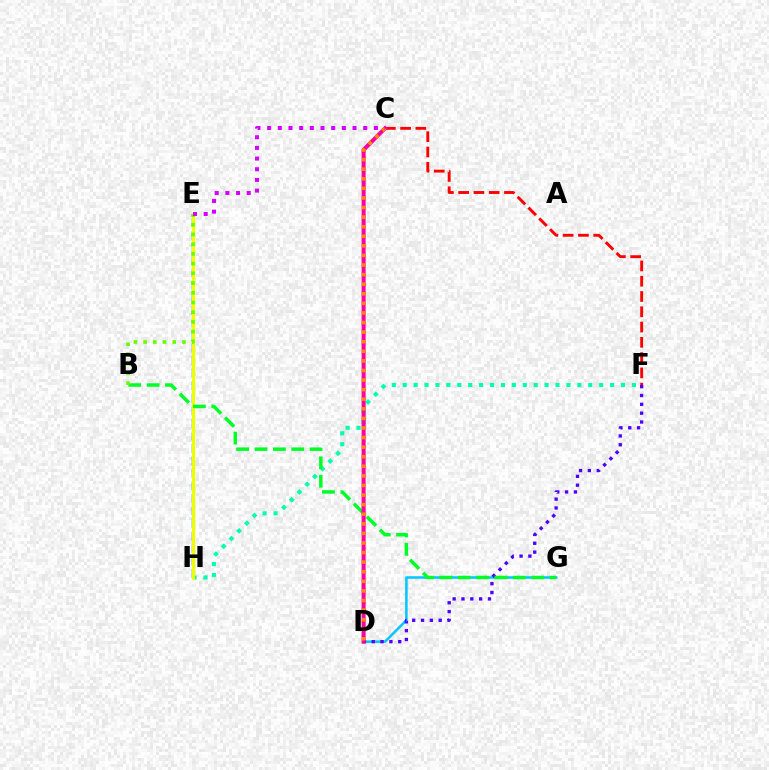{('E', 'H'): [{'color': '#003fff', 'line_style': 'dashed', 'thickness': 1.7}, {'color': '#eeff00', 'line_style': 'solid', 'thickness': 2.28}], ('D', 'G'): [{'color': '#00c7ff', 'line_style': 'solid', 'thickness': 1.81}], ('D', 'F'): [{'color': '#4f00ff', 'line_style': 'dotted', 'thickness': 2.4}], ('F', 'H'): [{'color': '#00ffaf', 'line_style': 'dotted', 'thickness': 2.97}], ('B', 'G'): [{'color': '#00ff27', 'line_style': 'dashed', 'thickness': 2.5}], ('C', 'F'): [{'color': '#ff0000', 'line_style': 'dashed', 'thickness': 2.08}], ('C', 'D'): [{'color': '#ff00a0', 'line_style': 'solid', 'thickness': 2.91}, {'color': '#ff8800', 'line_style': 'dotted', 'thickness': 2.6}], ('B', 'E'): [{'color': '#66ff00', 'line_style': 'dotted', 'thickness': 2.64}], ('C', 'E'): [{'color': '#d600ff', 'line_style': 'dotted', 'thickness': 2.9}]}